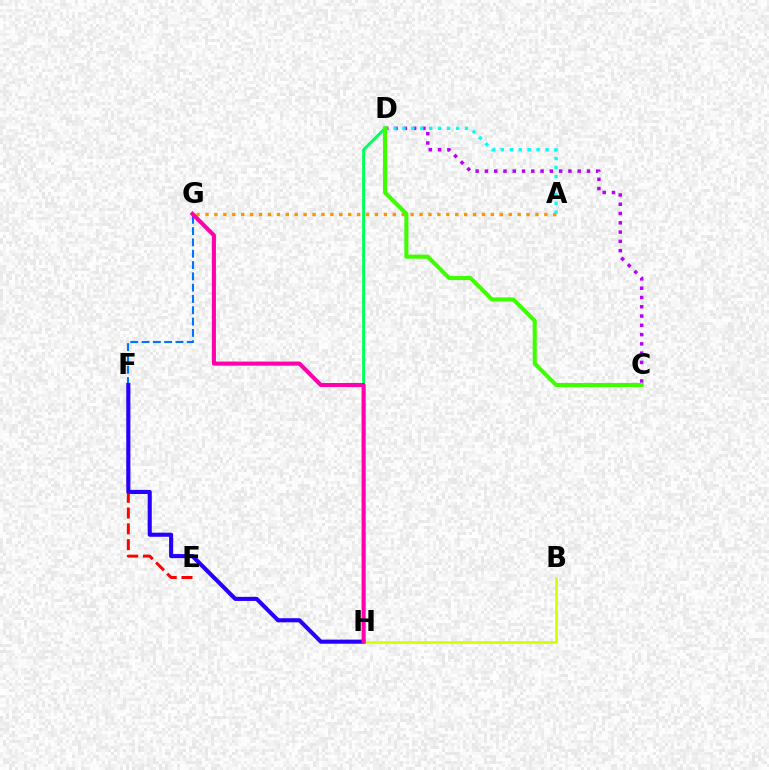{('F', 'G'): [{'color': '#0074ff', 'line_style': 'dashed', 'thickness': 1.54}], ('C', 'D'): [{'color': '#b900ff', 'line_style': 'dotted', 'thickness': 2.52}, {'color': '#3dff00', 'line_style': 'solid', 'thickness': 2.92}], ('A', 'G'): [{'color': '#ff9400', 'line_style': 'dotted', 'thickness': 2.42}], ('E', 'F'): [{'color': '#ff0000', 'line_style': 'dashed', 'thickness': 2.15}], ('D', 'H'): [{'color': '#00ff5c', 'line_style': 'solid', 'thickness': 2.12}], ('F', 'H'): [{'color': '#2500ff', 'line_style': 'solid', 'thickness': 2.95}], ('B', 'H'): [{'color': '#d1ff00', 'line_style': 'solid', 'thickness': 1.87}], ('A', 'D'): [{'color': '#00fff6', 'line_style': 'dotted', 'thickness': 2.43}], ('G', 'H'): [{'color': '#ff00ac', 'line_style': 'solid', 'thickness': 2.94}]}